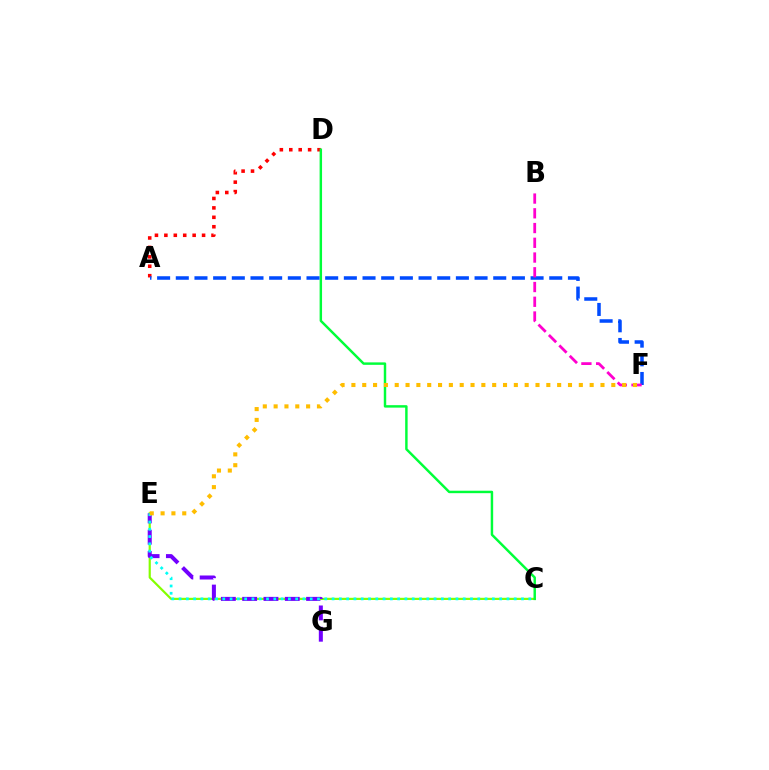{('A', 'D'): [{'color': '#ff0000', 'line_style': 'dotted', 'thickness': 2.56}], ('C', 'E'): [{'color': '#84ff00', 'line_style': 'solid', 'thickness': 1.57}, {'color': '#00fff6', 'line_style': 'dotted', 'thickness': 1.98}], ('C', 'D'): [{'color': '#00ff39', 'line_style': 'solid', 'thickness': 1.77}], ('A', 'F'): [{'color': '#004bff', 'line_style': 'dashed', 'thickness': 2.54}], ('E', 'G'): [{'color': '#7200ff', 'line_style': 'dashed', 'thickness': 2.89}], ('B', 'F'): [{'color': '#ff00cf', 'line_style': 'dashed', 'thickness': 2.0}], ('E', 'F'): [{'color': '#ffbd00', 'line_style': 'dotted', 'thickness': 2.94}]}